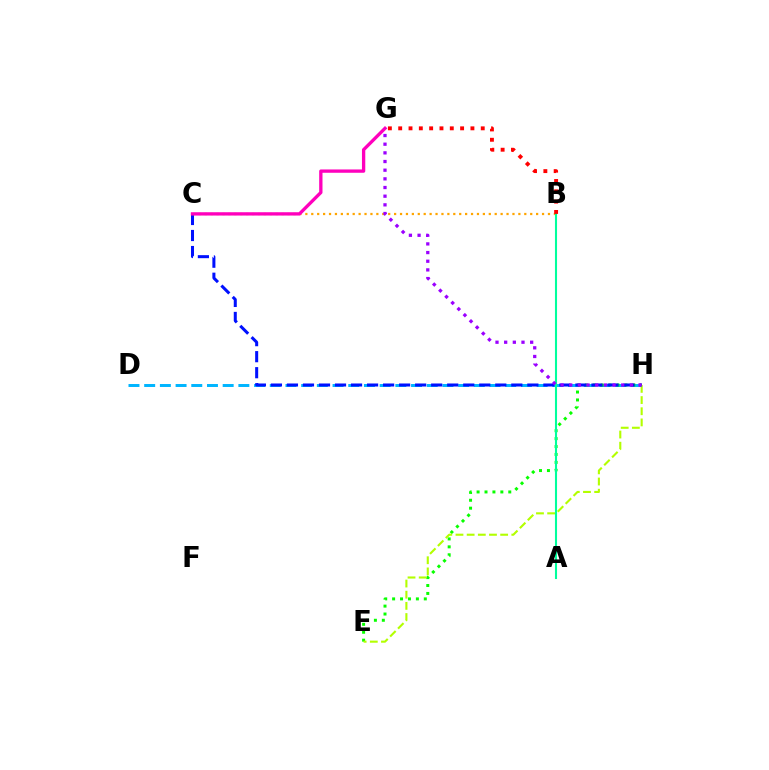{('D', 'H'): [{'color': '#00b5ff', 'line_style': 'dashed', 'thickness': 2.13}], ('E', 'H'): [{'color': '#08ff00', 'line_style': 'dotted', 'thickness': 2.15}, {'color': '#b3ff00', 'line_style': 'dashed', 'thickness': 1.52}], ('C', 'H'): [{'color': '#0010ff', 'line_style': 'dashed', 'thickness': 2.18}], ('B', 'C'): [{'color': '#ffa500', 'line_style': 'dotted', 'thickness': 1.61}], ('A', 'B'): [{'color': '#00ff9d', 'line_style': 'solid', 'thickness': 1.5}], ('C', 'G'): [{'color': '#ff00bd', 'line_style': 'solid', 'thickness': 2.39}], ('G', 'H'): [{'color': '#9b00ff', 'line_style': 'dotted', 'thickness': 2.35}], ('B', 'G'): [{'color': '#ff0000', 'line_style': 'dotted', 'thickness': 2.8}]}